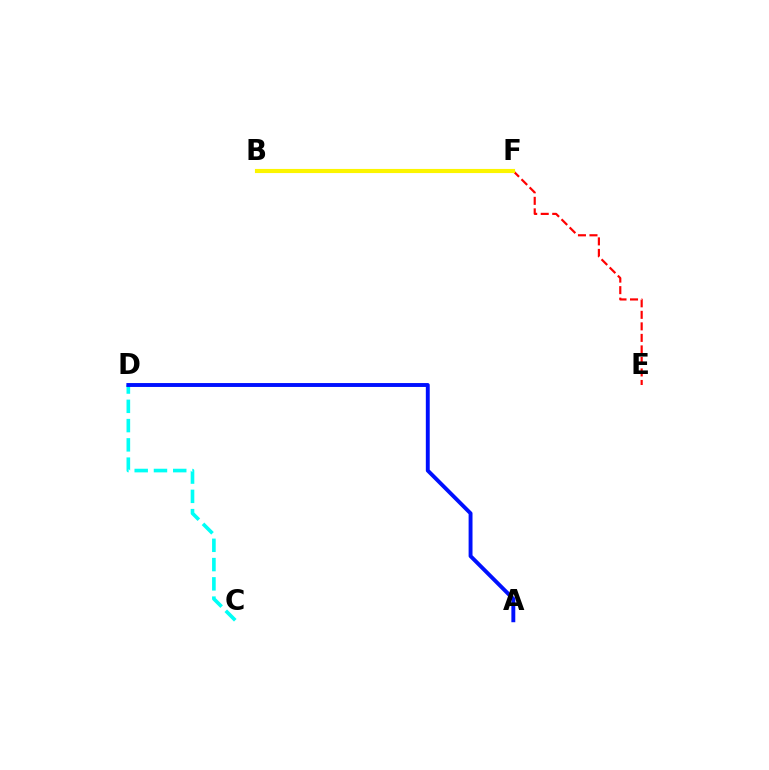{('B', 'F'): [{'color': '#ee00ff', 'line_style': 'dotted', 'thickness': 2.7}, {'color': '#08ff00', 'line_style': 'dashed', 'thickness': 1.65}, {'color': '#fcf500', 'line_style': 'solid', 'thickness': 2.97}], ('E', 'F'): [{'color': '#ff0000', 'line_style': 'dashed', 'thickness': 1.57}], ('C', 'D'): [{'color': '#00fff6', 'line_style': 'dashed', 'thickness': 2.62}], ('A', 'D'): [{'color': '#0010ff', 'line_style': 'solid', 'thickness': 2.81}]}